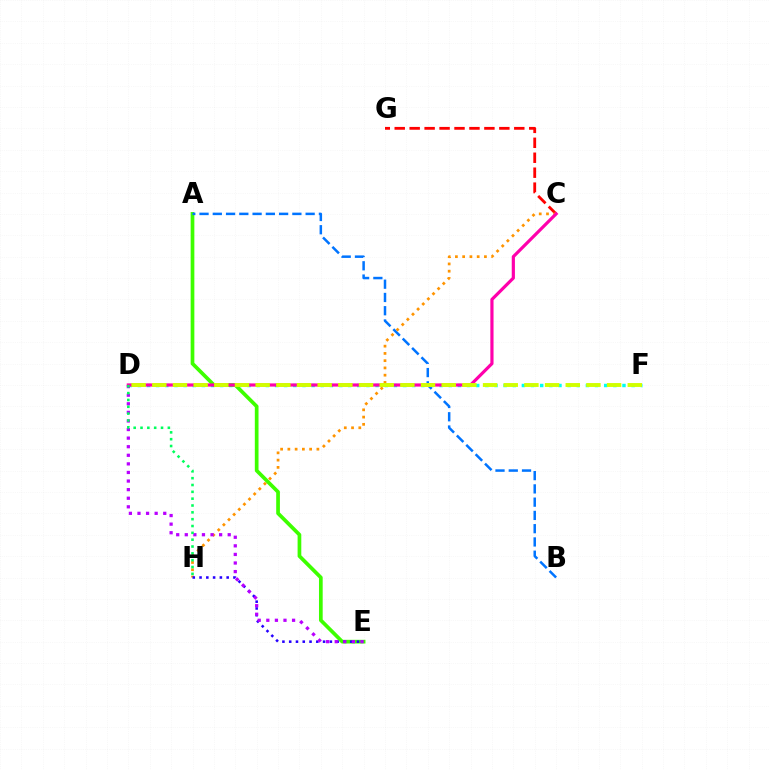{('D', 'F'): [{'color': '#00fff6', 'line_style': 'dotted', 'thickness': 2.48}, {'color': '#d1ff00', 'line_style': 'dashed', 'thickness': 2.81}], ('C', 'G'): [{'color': '#ff0000', 'line_style': 'dashed', 'thickness': 2.03}], ('A', 'E'): [{'color': '#3dff00', 'line_style': 'solid', 'thickness': 2.66}], ('A', 'B'): [{'color': '#0074ff', 'line_style': 'dashed', 'thickness': 1.8}], ('C', 'H'): [{'color': '#ff9400', 'line_style': 'dotted', 'thickness': 1.97}], ('E', 'H'): [{'color': '#2500ff', 'line_style': 'dotted', 'thickness': 1.84}], ('D', 'E'): [{'color': '#b900ff', 'line_style': 'dotted', 'thickness': 2.33}], ('C', 'D'): [{'color': '#ff00ac', 'line_style': 'solid', 'thickness': 2.29}], ('D', 'H'): [{'color': '#00ff5c', 'line_style': 'dotted', 'thickness': 1.86}]}